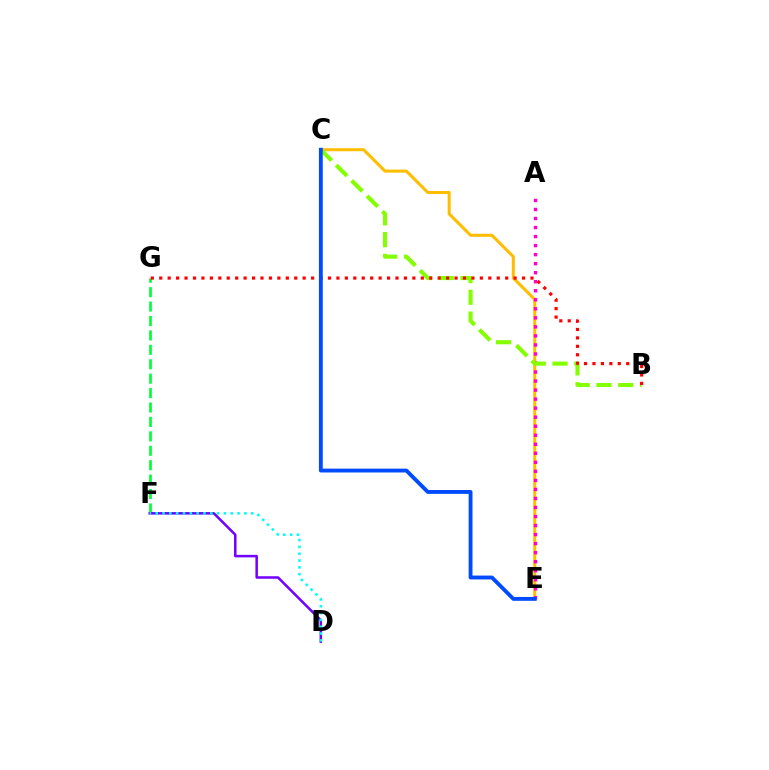{('F', 'G'): [{'color': '#00ff39', 'line_style': 'dashed', 'thickness': 1.96}], ('C', 'E'): [{'color': '#ffbd00', 'line_style': 'solid', 'thickness': 2.19}, {'color': '#004bff', 'line_style': 'solid', 'thickness': 2.78}], ('A', 'E'): [{'color': '#ff00cf', 'line_style': 'dotted', 'thickness': 2.45}], ('B', 'C'): [{'color': '#84ff00', 'line_style': 'dashed', 'thickness': 2.96}], ('B', 'G'): [{'color': '#ff0000', 'line_style': 'dotted', 'thickness': 2.29}], ('D', 'F'): [{'color': '#7200ff', 'line_style': 'solid', 'thickness': 1.81}, {'color': '#00fff6', 'line_style': 'dotted', 'thickness': 1.85}]}